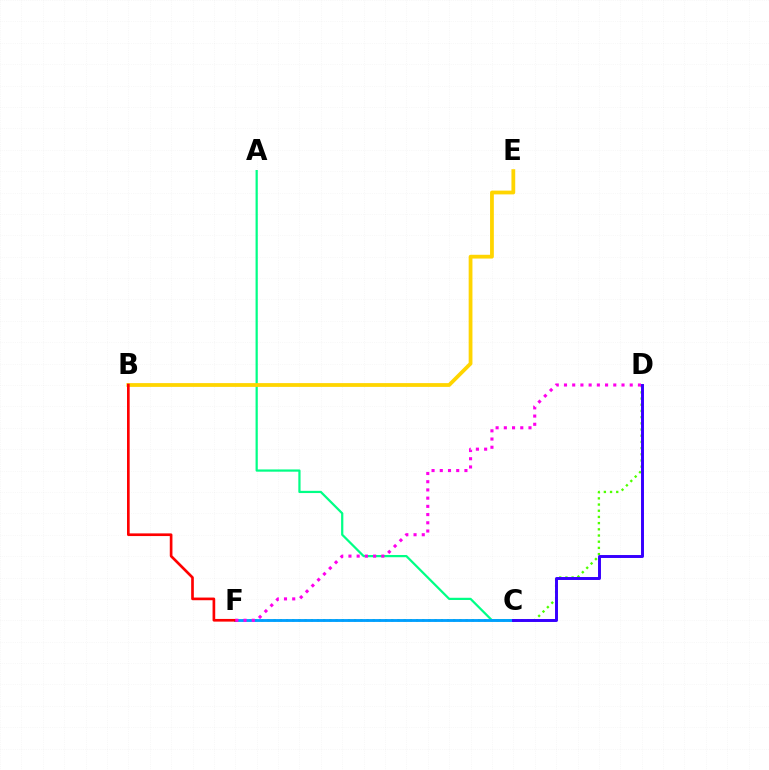{('D', 'F'): [{'color': '#4fff00', 'line_style': 'dotted', 'thickness': 1.68}, {'color': '#ff00ed', 'line_style': 'dotted', 'thickness': 2.23}], ('A', 'C'): [{'color': '#00ff86', 'line_style': 'solid', 'thickness': 1.61}], ('B', 'E'): [{'color': '#ffd500', 'line_style': 'solid', 'thickness': 2.72}], ('C', 'F'): [{'color': '#009eff', 'line_style': 'solid', 'thickness': 2.05}], ('B', 'F'): [{'color': '#ff0000', 'line_style': 'solid', 'thickness': 1.92}], ('C', 'D'): [{'color': '#3700ff', 'line_style': 'solid', 'thickness': 2.12}]}